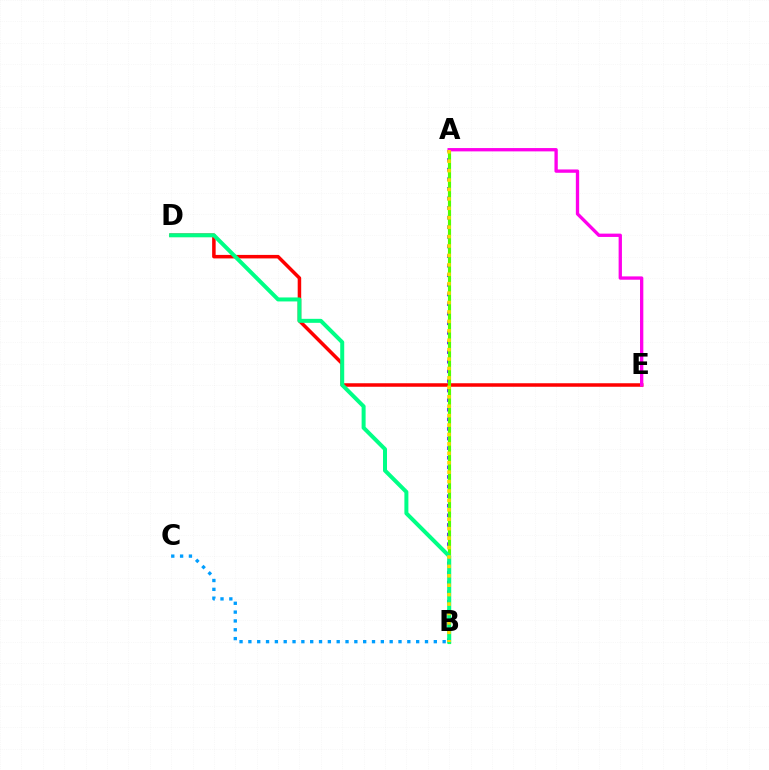{('A', 'B'): [{'color': '#3700ff', 'line_style': 'dotted', 'thickness': 2.61}, {'color': '#4fff00', 'line_style': 'solid', 'thickness': 2.27}, {'color': '#ffd500', 'line_style': 'dotted', 'thickness': 2.56}], ('D', 'E'): [{'color': '#ff0000', 'line_style': 'solid', 'thickness': 2.53}], ('B', 'D'): [{'color': '#00ff86', 'line_style': 'solid', 'thickness': 2.88}], ('A', 'E'): [{'color': '#ff00ed', 'line_style': 'solid', 'thickness': 2.39}], ('B', 'C'): [{'color': '#009eff', 'line_style': 'dotted', 'thickness': 2.4}]}